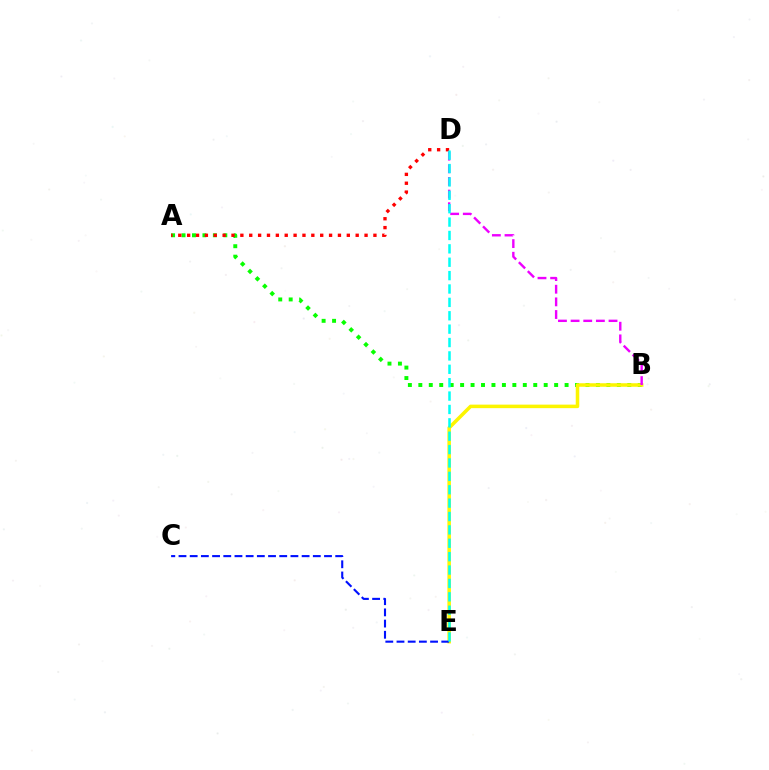{('A', 'B'): [{'color': '#08ff00', 'line_style': 'dotted', 'thickness': 2.84}], ('B', 'E'): [{'color': '#fcf500', 'line_style': 'solid', 'thickness': 2.54}], ('C', 'E'): [{'color': '#0010ff', 'line_style': 'dashed', 'thickness': 1.52}], ('B', 'D'): [{'color': '#ee00ff', 'line_style': 'dashed', 'thickness': 1.72}], ('A', 'D'): [{'color': '#ff0000', 'line_style': 'dotted', 'thickness': 2.41}], ('D', 'E'): [{'color': '#00fff6', 'line_style': 'dashed', 'thickness': 1.82}]}